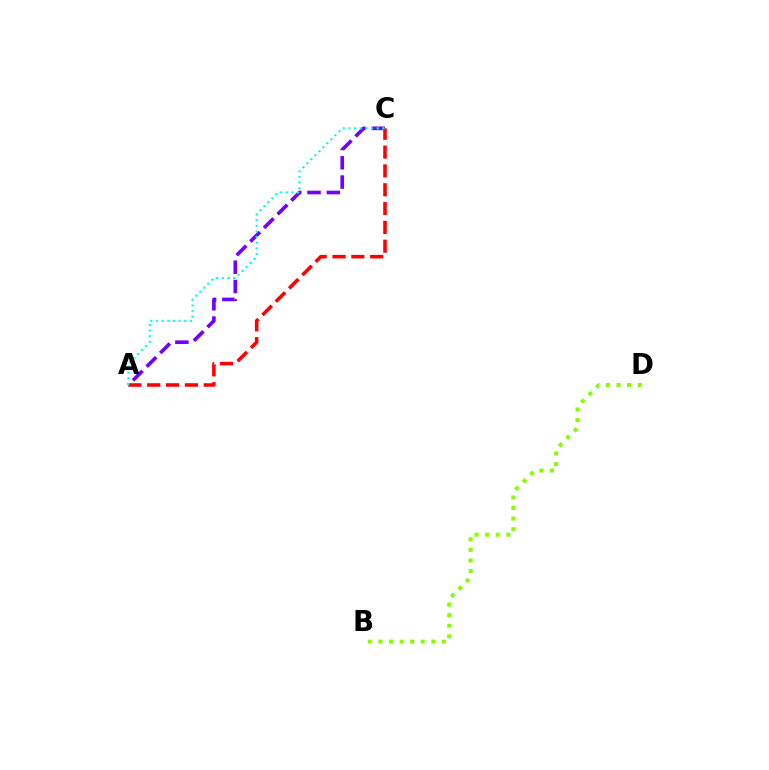{('A', 'C'): [{'color': '#7200ff', 'line_style': 'dashed', 'thickness': 2.62}, {'color': '#ff0000', 'line_style': 'dashed', 'thickness': 2.56}, {'color': '#00fff6', 'line_style': 'dotted', 'thickness': 1.54}], ('B', 'D'): [{'color': '#84ff00', 'line_style': 'dotted', 'thickness': 2.88}]}